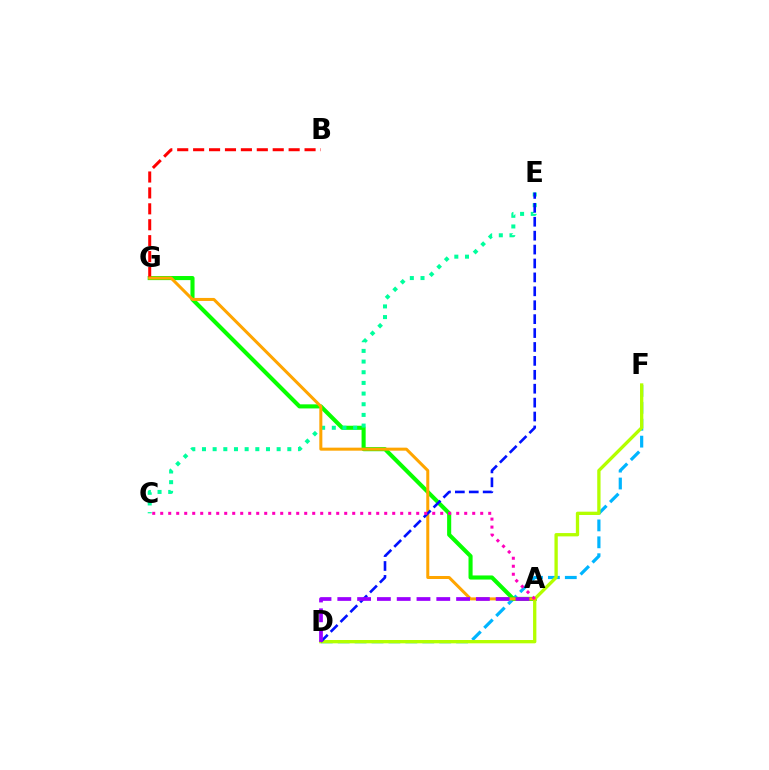{('D', 'F'): [{'color': '#00b5ff', 'line_style': 'dashed', 'thickness': 2.3}, {'color': '#b3ff00', 'line_style': 'solid', 'thickness': 2.39}], ('A', 'G'): [{'color': '#08ff00', 'line_style': 'solid', 'thickness': 2.94}, {'color': '#ffa500', 'line_style': 'solid', 'thickness': 2.17}], ('B', 'G'): [{'color': '#ff0000', 'line_style': 'dashed', 'thickness': 2.16}], ('C', 'E'): [{'color': '#00ff9d', 'line_style': 'dotted', 'thickness': 2.9}], ('D', 'E'): [{'color': '#0010ff', 'line_style': 'dashed', 'thickness': 1.89}], ('A', 'C'): [{'color': '#ff00bd', 'line_style': 'dotted', 'thickness': 2.17}], ('A', 'D'): [{'color': '#9b00ff', 'line_style': 'dashed', 'thickness': 2.69}]}